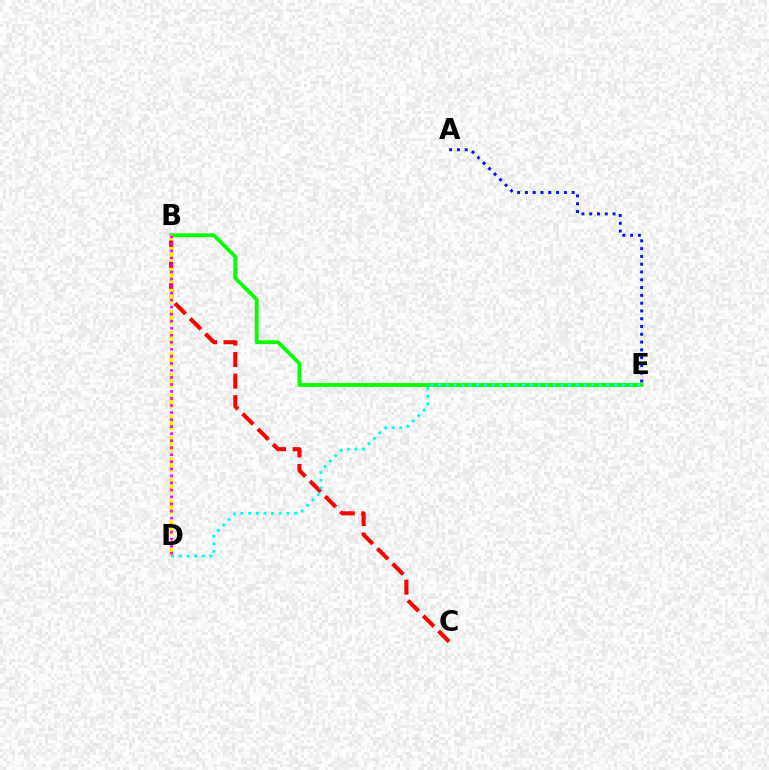{('A', 'E'): [{'color': '#0010ff', 'line_style': 'dotted', 'thickness': 2.12}], ('B', 'C'): [{'color': '#ff0000', 'line_style': 'dashed', 'thickness': 2.93}], ('B', 'E'): [{'color': '#08ff00', 'line_style': 'solid', 'thickness': 2.74}], ('B', 'D'): [{'color': '#fcf500', 'line_style': 'dashed', 'thickness': 2.86}, {'color': '#ee00ff', 'line_style': 'dotted', 'thickness': 1.91}], ('D', 'E'): [{'color': '#00fff6', 'line_style': 'dotted', 'thickness': 2.08}]}